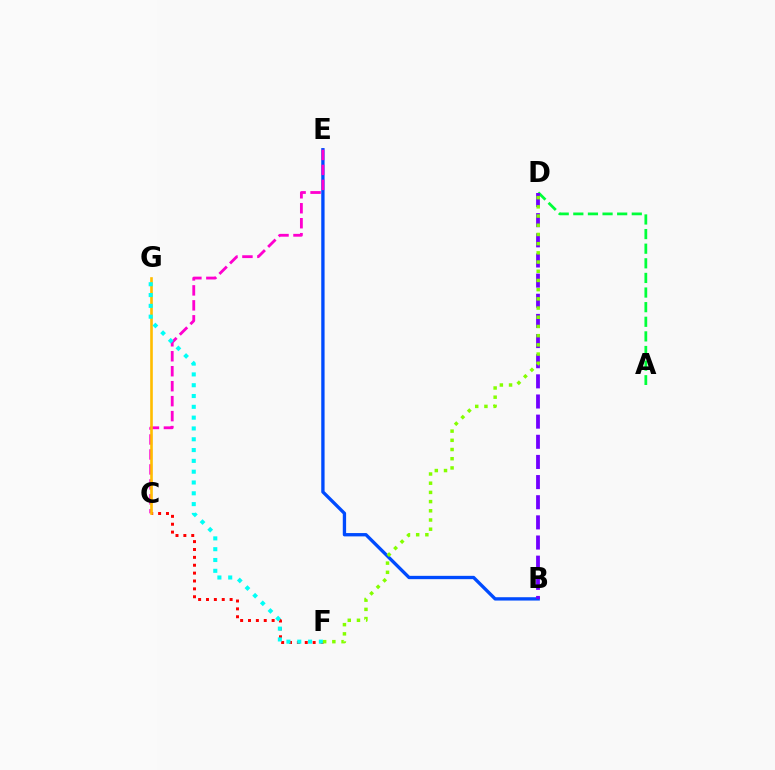{('C', 'F'): [{'color': '#ff0000', 'line_style': 'dotted', 'thickness': 2.14}], ('B', 'E'): [{'color': '#004bff', 'line_style': 'solid', 'thickness': 2.4}], ('A', 'D'): [{'color': '#00ff39', 'line_style': 'dashed', 'thickness': 1.99}], ('C', 'E'): [{'color': '#ff00cf', 'line_style': 'dashed', 'thickness': 2.03}], ('B', 'D'): [{'color': '#7200ff', 'line_style': 'dashed', 'thickness': 2.74}], ('C', 'G'): [{'color': '#ffbd00', 'line_style': 'solid', 'thickness': 1.89}], ('F', 'G'): [{'color': '#00fff6', 'line_style': 'dotted', 'thickness': 2.94}], ('D', 'F'): [{'color': '#84ff00', 'line_style': 'dotted', 'thickness': 2.5}]}